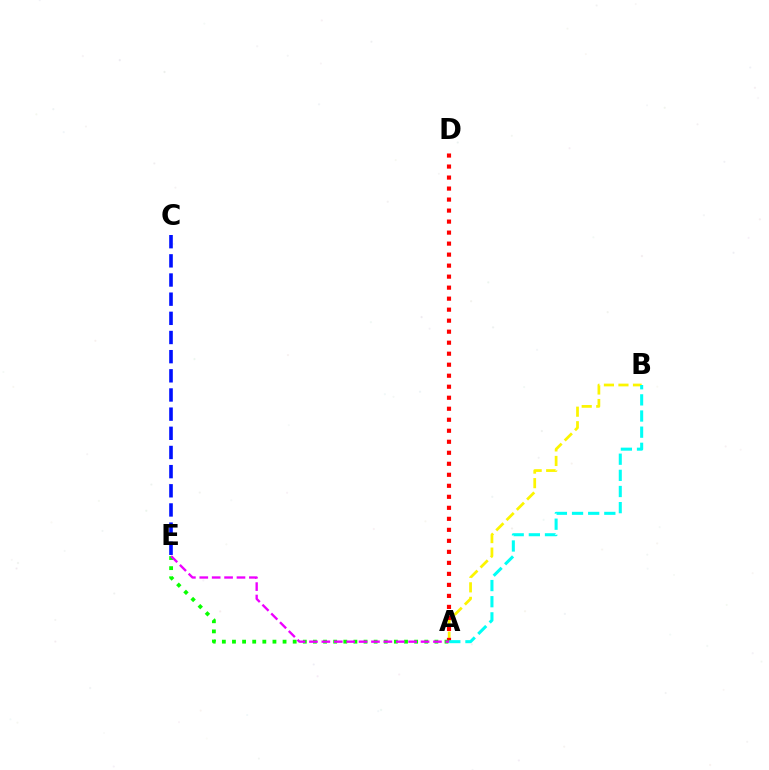{('A', 'B'): [{'color': '#fcf500', 'line_style': 'dashed', 'thickness': 1.97}, {'color': '#00fff6', 'line_style': 'dashed', 'thickness': 2.19}], ('A', 'D'): [{'color': '#ff0000', 'line_style': 'dotted', 'thickness': 2.99}], ('A', 'E'): [{'color': '#08ff00', 'line_style': 'dotted', 'thickness': 2.75}, {'color': '#ee00ff', 'line_style': 'dashed', 'thickness': 1.68}], ('C', 'E'): [{'color': '#0010ff', 'line_style': 'dashed', 'thickness': 2.6}]}